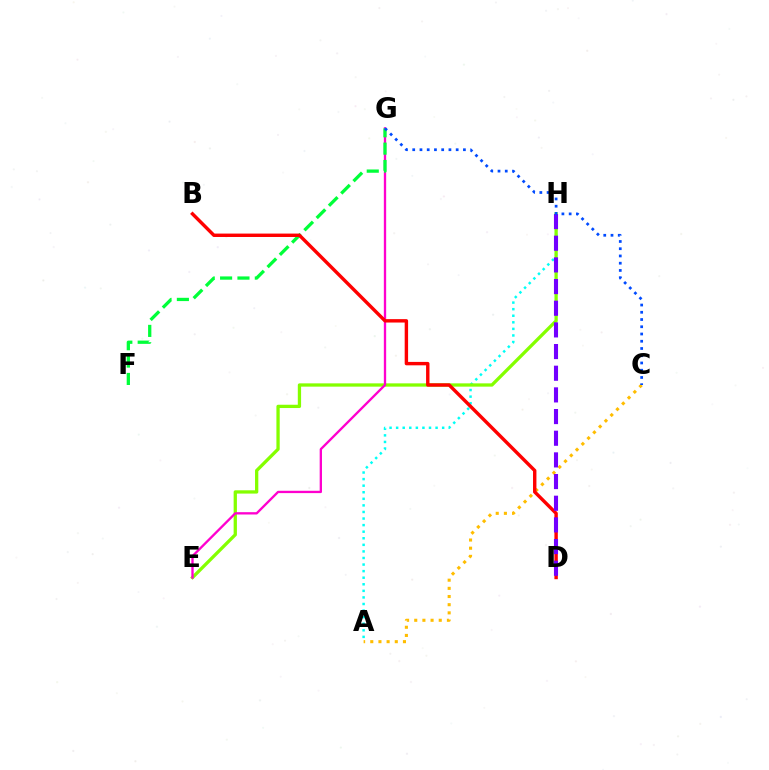{('A', 'H'): [{'color': '#00fff6', 'line_style': 'dotted', 'thickness': 1.79}], ('A', 'C'): [{'color': '#ffbd00', 'line_style': 'dotted', 'thickness': 2.22}], ('E', 'H'): [{'color': '#84ff00', 'line_style': 'solid', 'thickness': 2.37}], ('E', 'G'): [{'color': '#ff00cf', 'line_style': 'solid', 'thickness': 1.67}], ('F', 'G'): [{'color': '#00ff39', 'line_style': 'dashed', 'thickness': 2.36}], ('B', 'D'): [{'color': '#ff0000', 'line_style': 'solid', 'thickness': 2.45}], ('D', 'H'): [{'color': '#7200ff', 'line_style': 'dashed', 'thickness': 2.94}], ('C', 'G'): [{'color': '#004bff', 'line_style': 'dotted', 'thickness': 1.97}]}